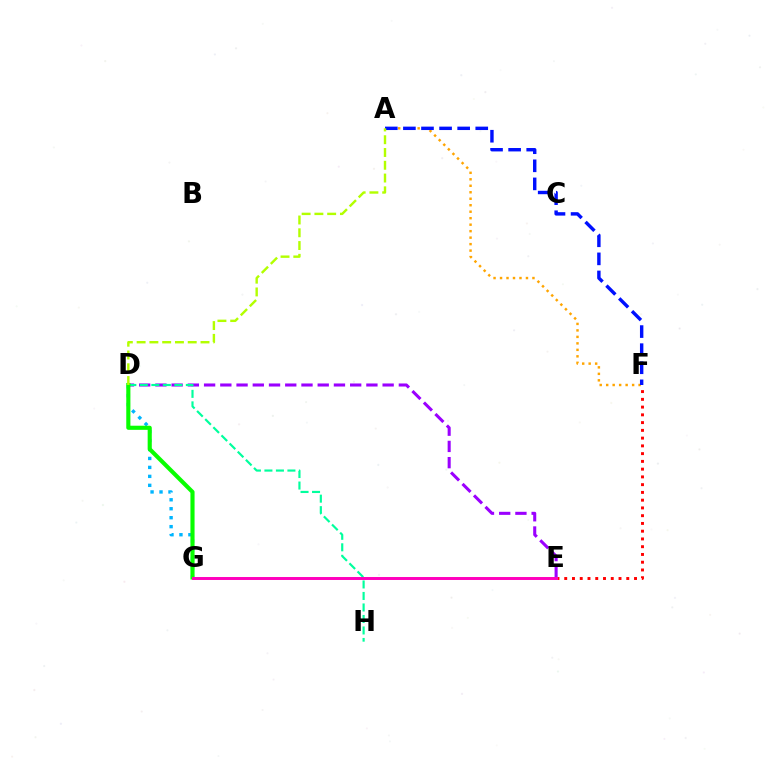{('E', 'F'): [{'color': '#ff0000', 'line_style': 'dotted', 'thickness': 2.11}], ('D', 'G'): [{'color': '#00b5ff', 'line_style': 'dotted', 'thickness': 2.43}, {'color': '#08ff00', 'line_style': 'solid', 'thickness': 2.97}], ('A', 'F'): [{'color': '#ffa500', 'line_style': 'dotted', 'thickness': 1.76}, {'color': '#0010ff', 'line_style': 'dashed', 'thickness': 2.46}], ('D', 'E'): [{'color': '#9b00ff', 'line_style': 'dashed', 'thickness': 2.2}], ('D', 'H'): [{'color': '#00ff9d', 'line_style': 'dashed', 'thickness': 1.56}], ('A', 'D'): [{'color': '#b3ff00', 'line_style': 'dashed', 'thickness': 1.74}], ('E', 'G'): [{'color': '#ff00bd', 'line_style': 'solid', 'thickness': 2.13}]}